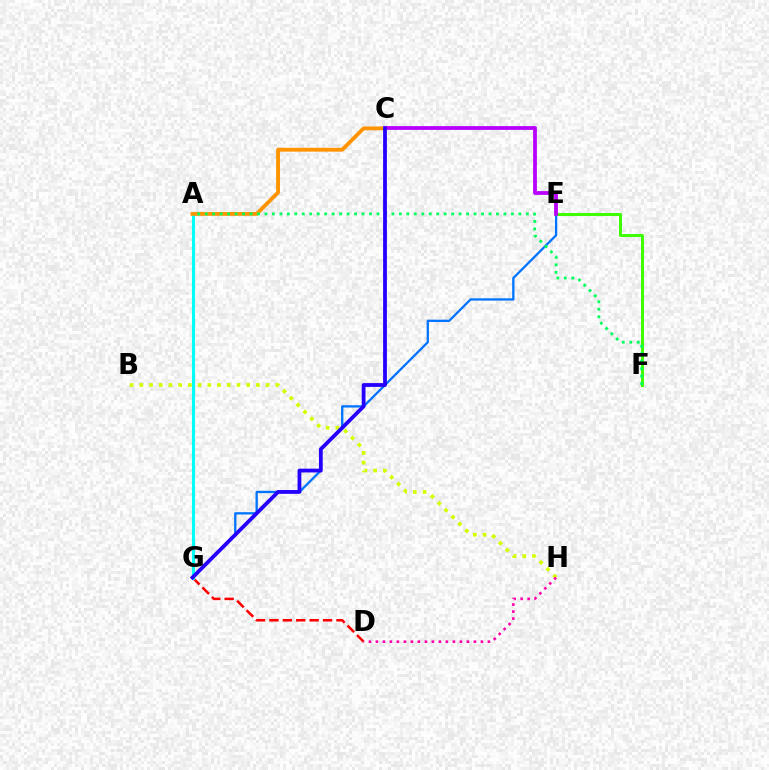{('D', 'G'): [{'color': '#ff0000', 'line_style': 'dashed', 'thickness': 1.82}], ('A', 'G'): [{'color': '#00fff6', 'line_style': 'solid', 'thickness': 2.23}], ('A', 'C'): [{'color': '#ff9400', 'line_style': 'solid', 'thickness': 2.78}], ('E', 'G'): [{'color': '#0074ff', 'line_style': 'solid', 'thickness': 1.65}], ('E', 'F'): [{'color': '#3dff00', 'line_style': 'solid', 'thickness': 2.15}], ('B', 'H'): [{'color': '#d1ff00', 'line_style': 'dotted', 'thickness': 2.64}], ('A', 'F'): [{'color': '#00ff5c', 'line_style': 'dotted', 'thickness': 2.03}], ('C', 'E'): [{'color': '#b900ff', 'line_style': 'solid', 'thickness': 2.73}], ('C', 'G'): [{'color': '#2500ff', 'line_style': 'solid', 'thickness': 2.73}], ('D', 'H'): [{'color': '#ff00ac', 'line_style': 'dotted', 'thickness': 1.9}]}